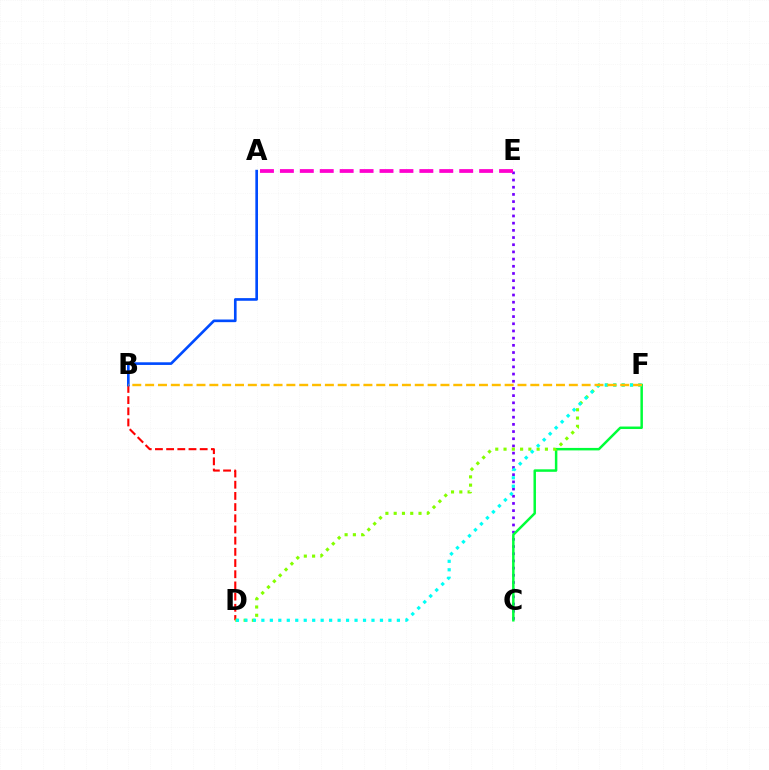{('C', 'E'): [{'color': '#7200ff', 'line_style': 'dotted', 'thickness': 1.95}], ('C', 'F'): [{'color': '#00ff39', 'line_style': 'solid', 'thickness': 1.79}], ('B', 'D'): [{'color': '#ff0000', 'line_style': 'dashed', 'thickness': 1.52}], ('D', 'F'): [{'color': '#84ff00', 'line_style': 'dotted', 'thickness': 2.25}, {'color': '#00fff6', 'line_style': 'dotted', 'thickness': 2.3}], ('A', 'B'): [{'color': '#004bff', 'line_style': 'solid', 'thickness': 1.91}], ('A', 'E'): [{'color': '#ff00cf', 'line_style': 'dashed', 'thickness': 2.71}], ('B', 'F'): [{'color': '#ffbd00', 'line_style': 'dashed', 'thickness': 1.74}]}